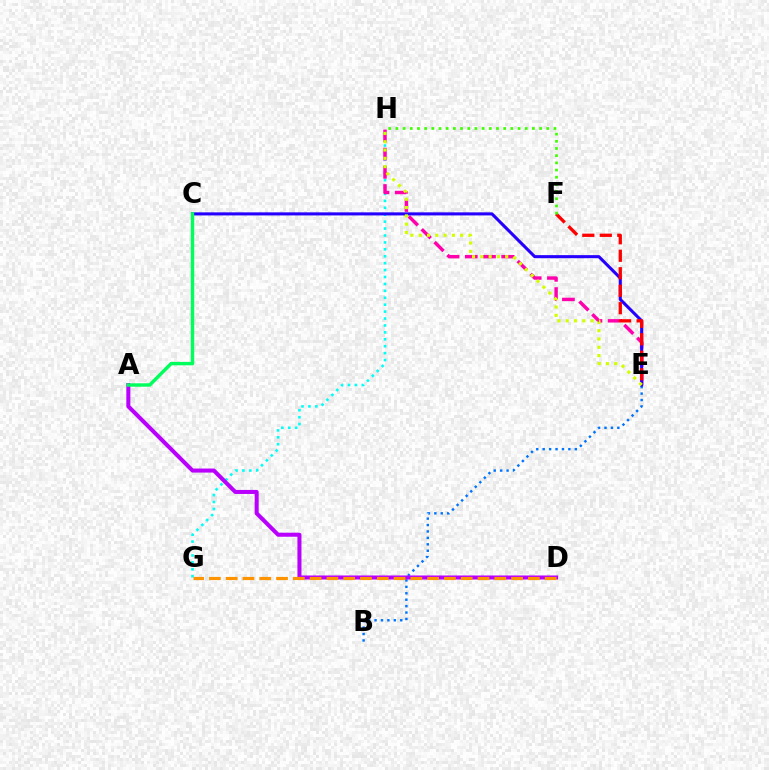{('G', 'H'): [{'color': '#00fff6', 'line_style': 'dotted', 'thickness': 1.88}], ('B', 'E'): [{'color': '#0074ff', 'line_style': 'dotted', 'thickness': 1.75}], ('E', 'H'): [{'color': '#ff00ac', 'line_style': 'dashed', 'thickness': 2.47}, {'color': '#d1ff00', 'line_style': 'dotted', 'thickness': 2.26}], ('C', 'E'): [{'color': '#2500ff', 'line_style': 'solid', 'thickness': 2.21}], ('A', 'D'): [{'color': '#b900ff', 'line_style': 'solid', 'thickness': 2.91}], ('E', 'F'): [{'color': '#ff0000', 'line_style': 'dashed', 'thickness': 2.37}], ('F', 'H'): [{'color': '#3dff00', 'line_style': 'dotted', 'thickness': 1.95}], ('D', 'G'): [{'color': '#ff9400', 'line_style': 'dashed', 'thickness': 2.28}], ('A', 'C'): [{'color': '#00ff5c', 'line_style': 'solid', 'thickness': 2.46}]}